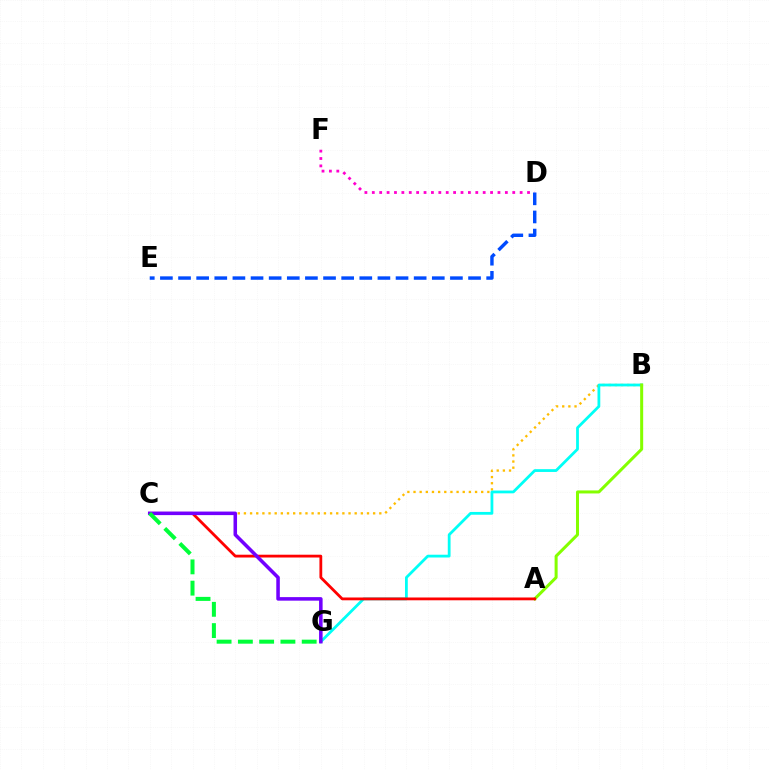{('B', 'C'): [{'color': '#ffbd00', 'line_style': 'dotted', 'thickness': 1.67}], ('B', 'G'): [{'color': '#00fff6', 'line_style': 'solid', 'thickness': 2.0}], ('A', 'B'): [{'color': '#84ff00', 'line_style': 'solid', 'thickness': 2.17}], ('A', 'C'): [{'color': '#ff0000', 'line_style': 'solid', 'thickness': 2.01}], ('D', 'F'): [{'color': '#ff00cf', 'line_style': 'dotted', 'thickness': 2.01}], ('D', 'E'): [{'color': '#004bff', 'line_style': 'dashed', 'thickness': 2.46}], ('C', 'G'): [{'color': '#7200ff', 'line_style': 'solid', 'thickness': 2.55}, {'color': '#00ff39', 'line_style': 'dashed', 'thickness': 2.89}]}